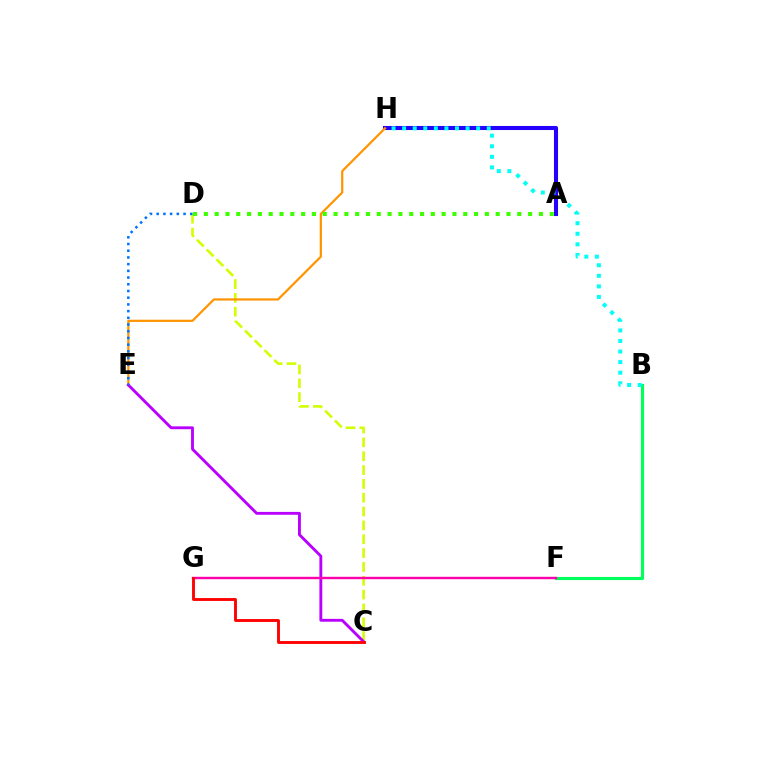{('B', 'F'): [{'color': '#00ff5c', 'line_style': 'solid', 'thickness': 2.25}], ('C', 'D'): [{'color': '#d1ff00', 'line_style': 'dashed', 'thickness': 1.88}], ('A', 'H'): [{'color': '#2500ff', 'line_style': 'solid', 'thickness': 2.93}], ('E', 'H'): [{'color': '#ff9400', 'line_style': 'solid', 'thickness': 1.59}], ('A', 'D'): [{'color': '#3dff00', 'line_style': 'dotted', 'thickness': 2.94}], ('C', 'E'): [{'color': '#b900ff', 'line_style': 'solid', 'thickness': 2.06}], ('B', 'H'): [{'color': '#00fff6', 'line_style': 'dotted', 'thickness': 2.87}], ('F', 'G'): [{'color': '#ff00ac', 'line_style': 'solid', 'thickness': 1.72}], ('C', 'G'): [{'color': '#ff0000', 'line_style': 'solid', 'thickness': 2.06}], ('D', 'E'): [{'color': '#0074ff', 'line_style': 'dotted', 'thickness': 1.82}]}